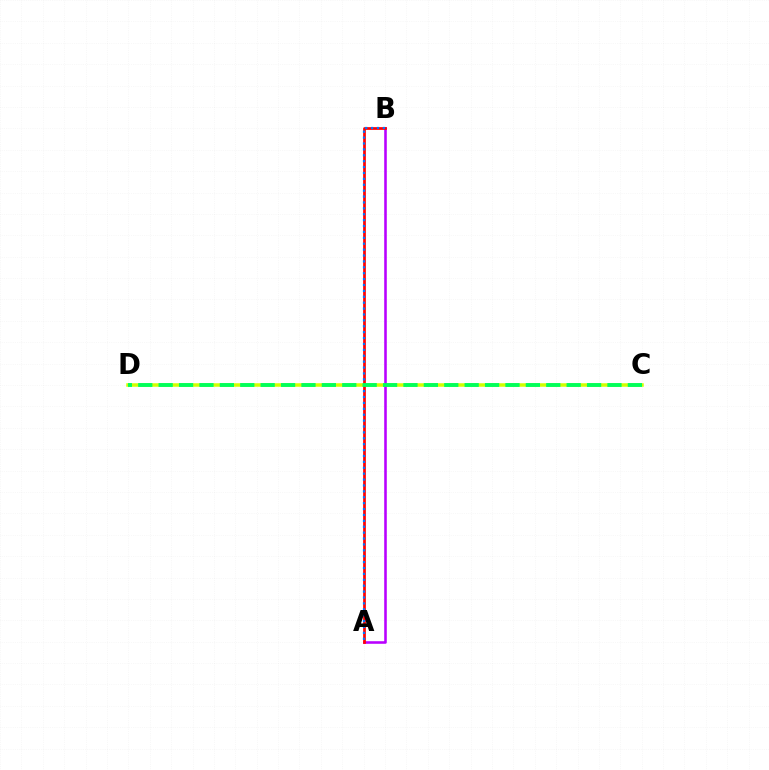{('C', 'D'): [{'color': '#d1ff00', 'line_style': 'solid', 'thickness': 2.53}, {'color': '#00ff5c', 'line_style': 'dashed', 'thickness': 2.77}], ('A', 'B'): [{'color': '#b900ff', 'line_style': 'solid', 'thickness': 1.86}, {'color': '#ff0000', 'line_style': 'solid', 'thickness': 1.97}, {'color': '#0074ff', 'line_style': 'dotted', 'thickness': 1.6}]}